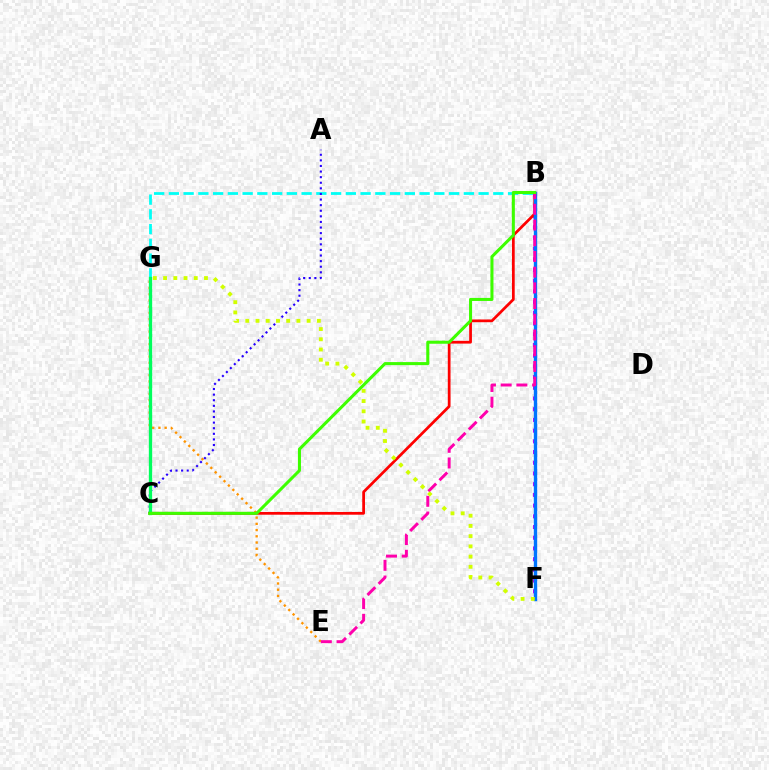{('B', 'G'): [{'color': '#00fff6', 'line_style': 'dashed', 'thickness': 2.0}], ('B', 'F'): [{'color': '#b900ff', 'line_style': 'dotted', 'thickness': 2.91}, {'color': '#0074ff', 'line_style': 'solid', 'thickness': 2.43}], ('E', 'G'): [{'color': '#ff9400', 'line_style': 'dotted', 'thickness': 1.69}], ('B', 'C'): [{'color': '#ff0000', 'line_style': 'solid', 'thickness': 1.98}, {'color': '#3dff00', 'line_style': 'solid', 'thickness': 2.19}], ('A', 'C'): [{'color': '#2500ff', 'line_style': 'dotted', 'thickness': 1.52}], ('C', 'G'): [{'color': '#00ff5c', 'line_style': 'solid', 'thickness': 2.39}], ('B', 'E'): [{'color': '#ff00ac', 'line_style': 'dashed', 'thickness': 2.13}], ('F', 'G'): [{'color': '#d1ff00', 'line_style': 'dotted', 'thickness': 2.78}]}